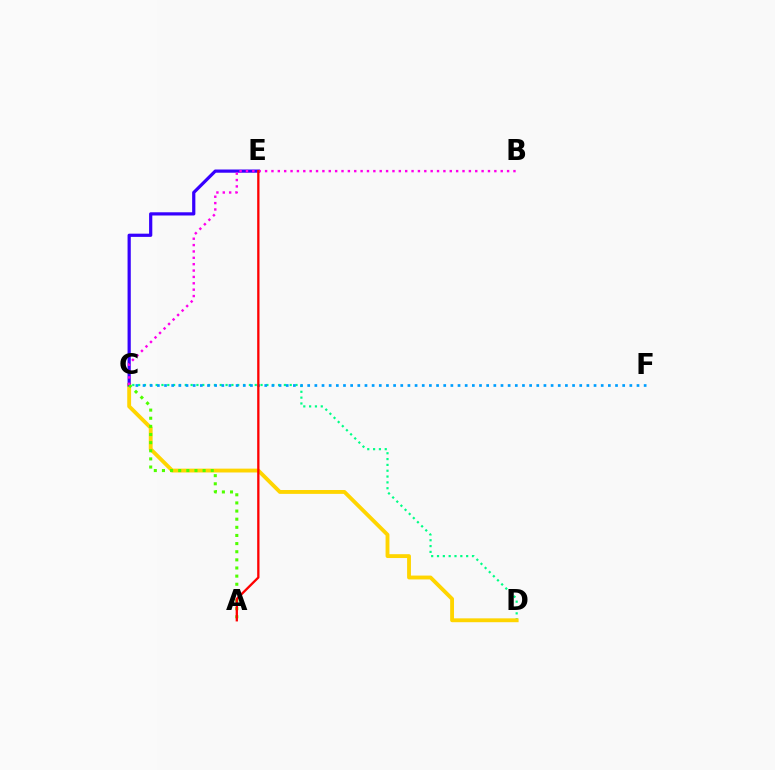{('C', 'D'): [{'color': '#00ff86', 'line_style': 'dotted', 'thickness': 1.58}, {'color': '#ffd500', 'line_style': 'solid', 'thickness': 2.77}], ('C', 'F'): [{'color': '#009eff', 'line_style': 'dotted', 'thickness': 1.94}], ('C', 'E'): [{'color': '#3700ff', 'line_style': 'solid', 'thickness': 2.31}], ('A', 'C'): [{'color': '#4fff00', 'line_style': 'dotted', 'thickness': 2.21}], ('B', 'C'): [{'color': '#ff00ed', 'line_style': 'dotted', 'thickness': 1.73}], ('A', 'E'): [{'color': '#ff0000', 'line_style': 'solid', 'thickness': 1.66}]}